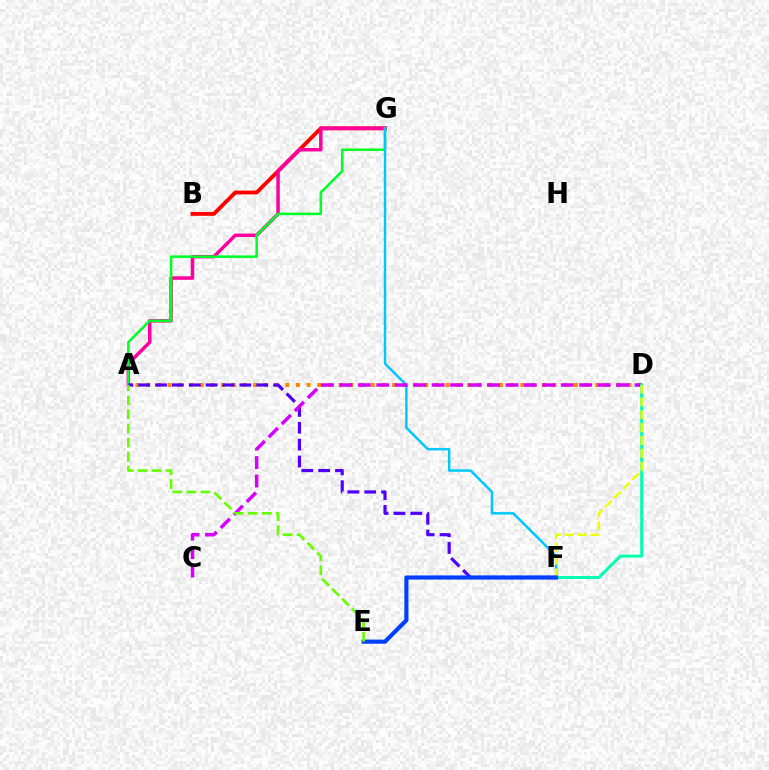{('B', 'G'): [{'color': '#ff0000', 'line_style': 'solid', 'thickness': 2.79}], ('A', 'G'): [{'color': '#ff00a0', 'line_style': 'solid', 'thickness': 2.51}, {'color': '#00ff27', 'line_style': 'solid', 'thickness': 1.83}], ('A', 'D'): [{'color': '#ff8800', 'line_style': 'dotted', 'thickness': 2.9}], ('A', 'F'): [{'color': '#4f00ff', 'line_style': 'dashed', 'thickness': 2.29}], ('F', 'G'): [{'color': '#00c7ff', 'line_style': 'solid', 'thickness': 1.77}], ('C', 'D'): [{'color': '#d600ff', 'line_style': 'dashed', 'thickness': 2.51}], ('D', 'F'): [{'color': '#00ffaf', 'line_style': 'solid', 'thickness': 2.16}, {'color': '#eeff00', 'line_style': 'dashed', 'thickness': 1.75}], ('E', 'F'): [{'color': '#003fff', 'line_style': 'solid', 'thickness': 2.97}], ('A', 'E'): [{'color': '#66ff00', 'line_style': 'dashed', 'thickness': 1.91}]}